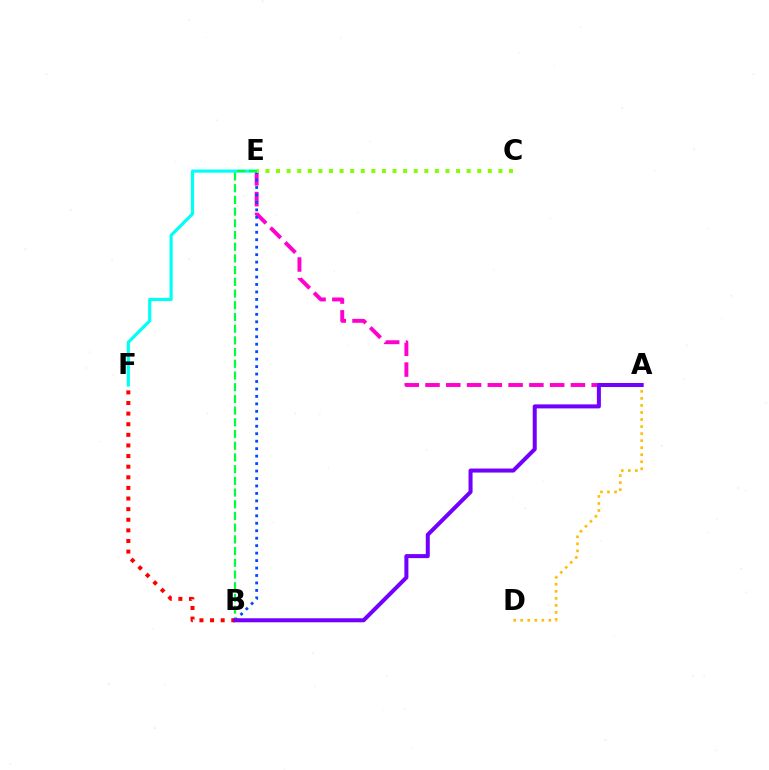{('A', 'E'): [{'color': '#ff00cf', 'line_style': 'dashed', 'thickness': 2.82}], ('B', 'E'): [{'color': '#004bff', 'line_style': 'dotted', 'thickness': 2.03}, {'color': '#00ff39', 'line_style': 'dashed', 'thickness': 1.59}], ('E', 'F'): [{'color': '#00fff6', 'line_style': 'solid', 'thickness': 2.29}], ('A', 'D'): [{'color': '#ffbd00', 'line_style': 'dotted', 'thickness': 1.91}], ('C', 'E'): [{'color': '#84ff00', 'line_style': 'dotted', 'thickness': 2.88}], ('B', 'F'): [{'color': '#ff0000', 'line_style': 'dotted', 'thickness': 2.88}], ('A', 'B'): [{'color': '#7200ff', 'line_style': 'solid', 'thickness': 2.89}]}